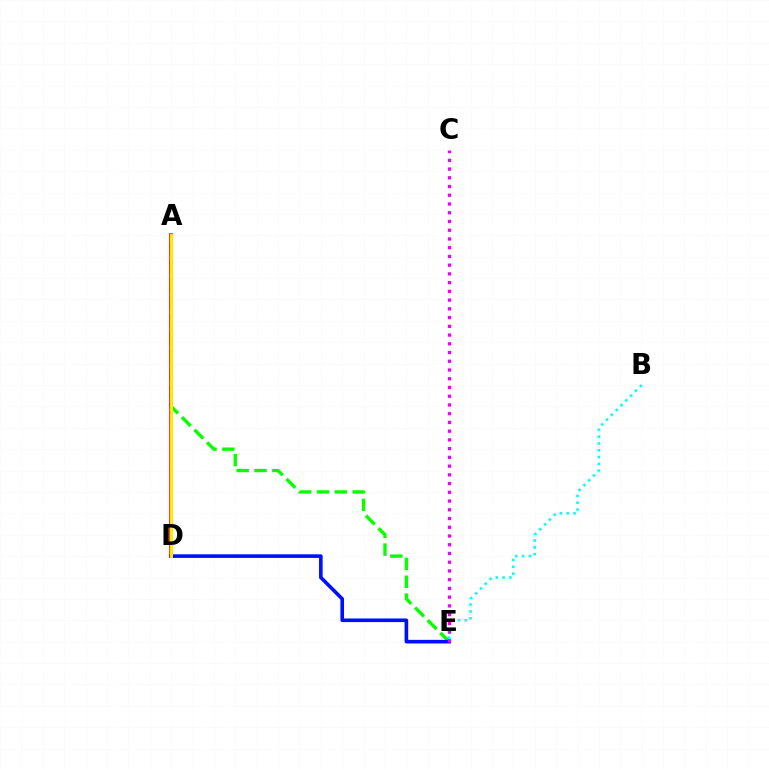{('A', 'E'): [{'color': '#08ff00', 'line_style': 'dashed', 'thickness': 2.42}], ('D', 'E'): [{'color': '#0010ff', 'line_style': 'solid', 'thickness': 2.6}], ('B', 'E'): [{'color': '#00fff6', 'line_style': 'dotted', 'thickness': 1.85}], ('C', 'E'): [{'color': '#ee00ff', 'line_style': 'dotted', 'thickness': 2.37}], ('A', 'D'): [{'color': '#ff0000', 'line_style': 'solid', 'thickness': 2.52}, {'color': '#fcf500', 'line_style': 'solid', 'thickness': 2.03}]}